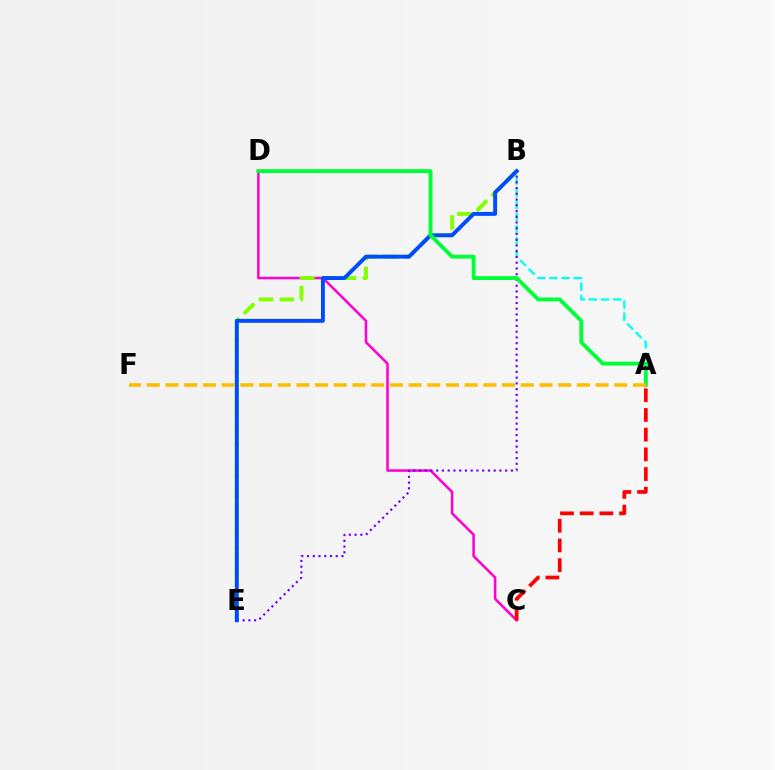{('C', 'D'): [{'color': '#ff00cf', 'line_style': 'solid', 'thickness': 1.82}], ('B', 'E'): [{'color': '#84ff00', 'line_style': 'dashed', 'thickness': 2.84}, {'color': '#7200ff', 'line_style': 'dotted', 'thickness': 1.56}, {'color': '#004bff', 'line_style': 'solid', 'thickness': 2.81}], ('A', 'C'): [{'color': '#ff0000', 'line_style': 'dashed', 'thickness': 2.67}], ('A', 'B'): [{'color': '#00fff6', 'line_style': 'dashed', 'thickness': 1.65}], ('A', 'D'): [{'color': '#00ff39', 'line_style': 'solid', 'thickness': 2.78}], ('A', 'F'): [{'color': '#ffbd00', 'line_style': 'dashed', 'thickness': 2.54}]}